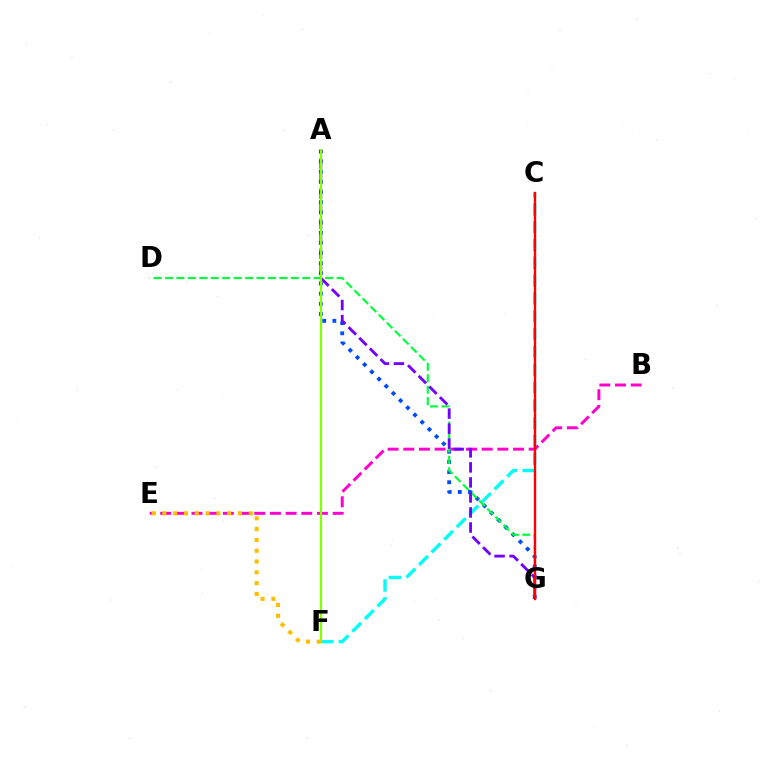{('C', 'F'): [{'color': '#00fff6', 'line_style': 'dashed', 'thickness': 2.42}], ('A', 'G'): [{'color': '#004bff', 'line_style': 'dotted', 'thickness': 2.76}, {'color': '#7200ff', 'line_style': 'dashed', 'thickness': 2.04}], ('B', 'E'): [{'color': '#ff00cf', 'line_style': 'dashed', 'thickness': 2.13}], ('D', 'G'): [{'color': '#00ff39', 'line_style': 'dashed', 'thickness': 1.55}], ('C', 'G'): [{'color': '#ff0000', 'line_style': 'solid', 'thickness': 1.71}], ('A', 'F'): [{'color': '#84ff00', 'line_style': 'solid', 'thickness': 1.59}], ('E', 'F'): [{'color': '#ffbd00', 'line_style': 'dotted', 'thickness': 2.94}]}